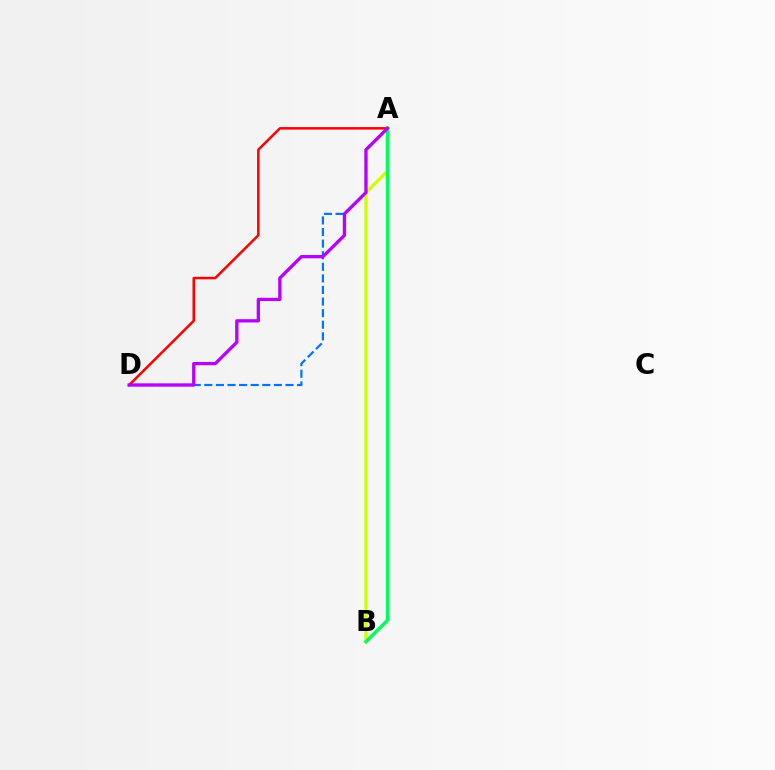{('A', 'D'): [{'color': '#0074ff', 'line_style': 'dashed', 'thickness': 1.57}, {'color': '#ff0000', 'line_style': 'solid', 'thickness': 1.81}, {'color': '#b900ff', 'line_style': 'solid', 'thickness': 2.37}], ('A', 'B'): [{'color': '#d1ff00', 'line_style': 'solid', 'thickness': 2.37}, {'color': '#00ff5c', 'line_style': 'solid', 'thickness': 2.47}]}